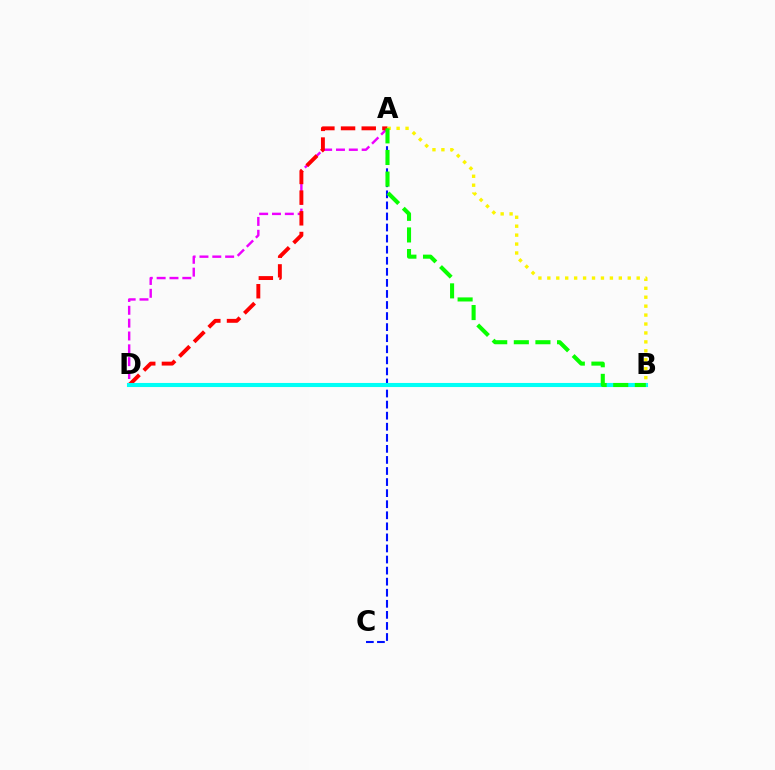{('A', 'C'): [{'color': '#0010ff', 'line_style': 'dashed', 'thickness': 1.5}], ('A', 'D'): [{'color': '#ee00ff', 'line_style': 'dashed', 'thickness': 1.74}, {'color': '#ff0000', 'line_style': 'dashed', 'thickness': 2.81}], ('B', 'D'): [{'color': '#00fff6', 'line_style': 'solid', 'thickness': 2.94}], ('A', 'B'): [{'color': '#fcf500', 'line_style': 'dotted', 'thickness': 2.43}, {'color': '#08ff00', 'line_style': 'dashed', 'thickness': 2.93}]}